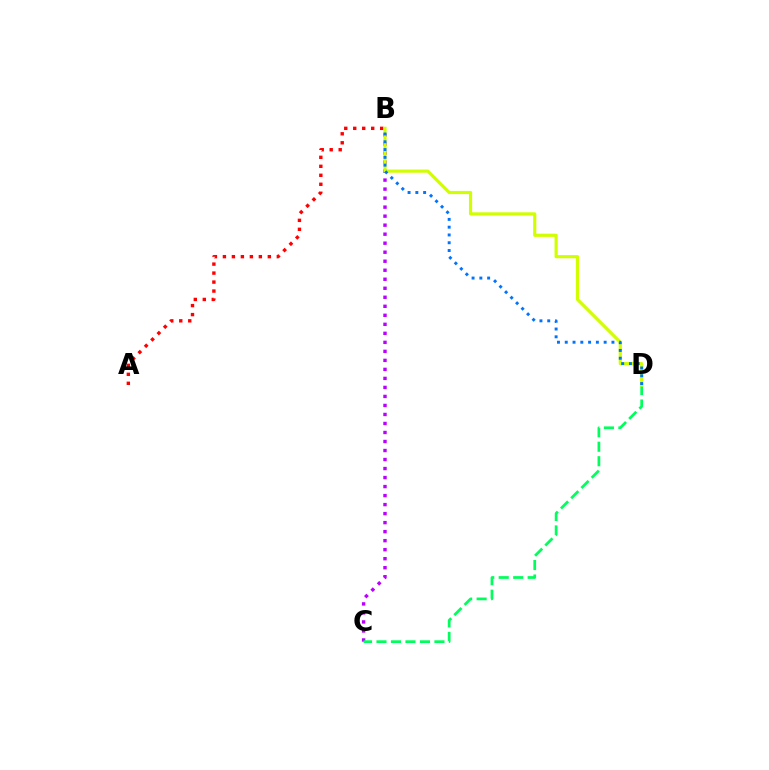{('B', 'C'): [{'color': '#b900ff', 'line_style': 'dotted', 'thickness': 2.45}], ('A', 'B'): [{'color': '#ff0000', 'line_style': 'dotted', 'thickness': 2.44}], ('C', 'D'): [{'color': '#00ff5c', 'line_style': 'dashed', 'thickness': 1.97}], ('B', 'D'): [{'color': '#d1ff00', 'line_style': 'solid', 'thickness': 2.29}, {'color': '#0074ff', 'line_style': 'dotted', 'thickness': 2.11}]}